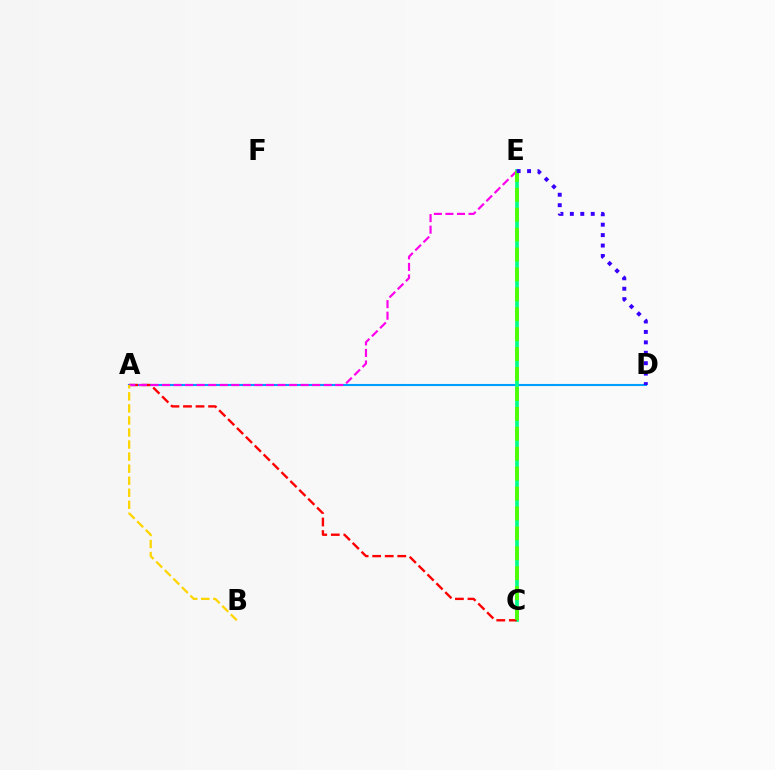{('A', 'D'): [{'color': '#009eff', 'line_style': 'solid', 'thickness': 1.52}], ('C', 'E'): [{'color': '#00ff86', 'line_style': 'solid', 'thickness': 2.66}, {'color': '#4fff00', 'line_style': 'dashed', 'thickness': 2.71}], ('A', 'C'): [{'color': '#ff0000', 'line_style': 'dashed', 'thickness': 1.7}], ('A', 'E'): [{'color': '#ff00ed', 'line_style': 'dashed', 'thickness': 1.57}], ('A', 'B'): [{'color': '#ffd500', 'line_style': 'dashed', 'thickness': 1.64}], ('D', 'E'): [{'color': '#3700ff', 'line_style': 'dotted', 'thickness': 2.83}]}